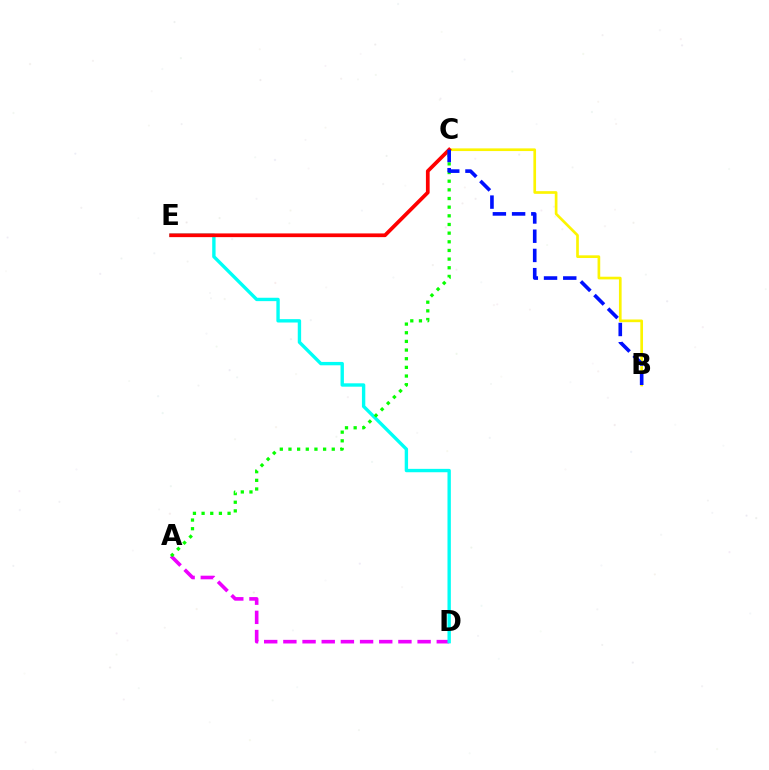{('A', 'D'): [{'color': '#ee00ff', 'line_style': 'dashed', 'thickness': 2.6}], ('B', 'C'): [{'color': '#fcf500', 'line_style': 'solid', 'thickness': 1.93}, {'color': '#0010ff', 'line_style': 'dashed', 'thickness': 2.61}], ('D', 'E'): [{'color': '#00fff6', 'line_style': 'solid', 'thickness': 2.43}], ('C', 'E'): [{'color': '#ff0000', 'line_style': 'solid', 'thickness': 2.68}], ('A', 'C'): [{'color': '#08ff00', 'line_style': 'dotted', 'thickness': 2.35}]}